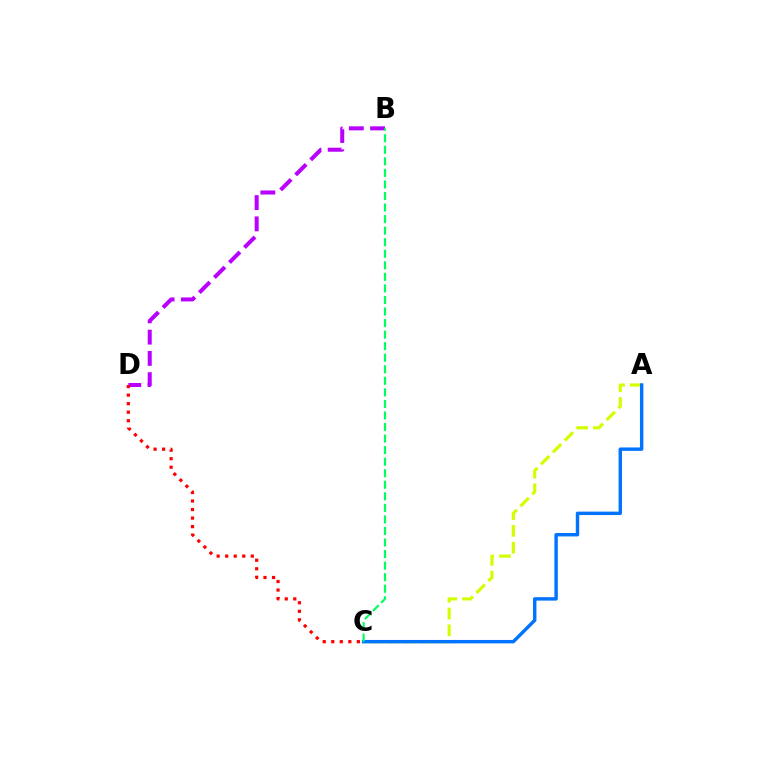{('A', 'C'): [{'color': '#d1ff00', 'line_style': 'dashed', 'thickness': 2.28}, {'color': '#0074ff', 'line_style': 'solid', 'thickness': 2.46}], ('B', 'D'): [{'color': '#b900ff', 'line_style': 'dashed', 'thickness': 2.89}], ('B', 'C'): [{'color': '#00ff5c', 'line_style': 'dashed', 'thickness': 1.57}], ('C', 'D'): [{'color': '#ff0000', 'line_style': 'dotted', 'thickness': 2.32}]}